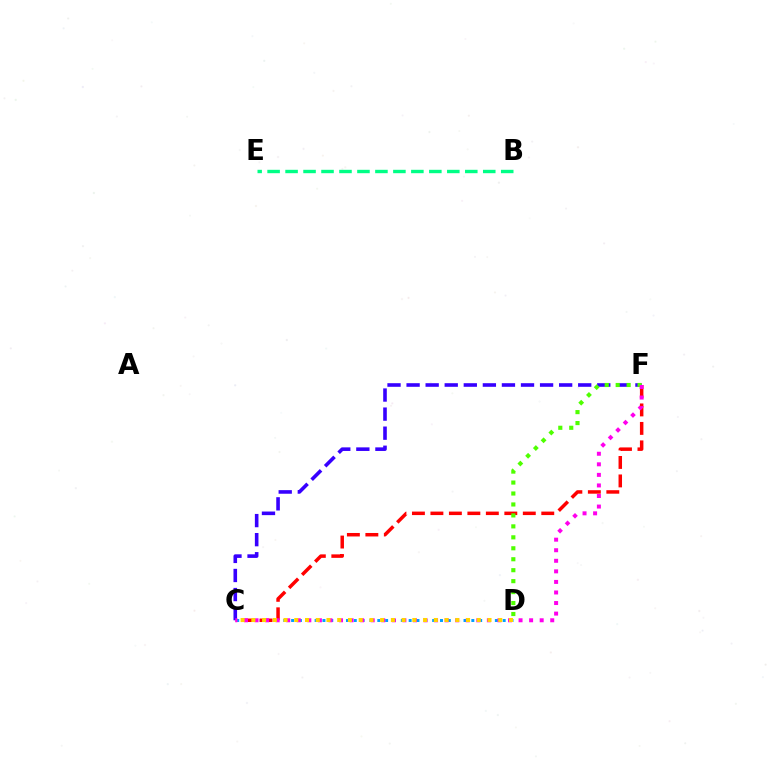{('C', 'D'): [{'color': '#009eff', 'line_style': 'dotted', 'thickness': 2.13}, {'color': '#ffd500', 'line_style': 'dotted', 'thickness': 2.92}], ('C', 'F'): [{'color': '#ff0000', 'line_style': 'dashed', 'thickness': 2.51}, {'color': '#3700ff', 'line_style': 'dashed', 'thickness': 2.59}, {'color': '#ff00ed', 'line_style': 'dotted', 'thickness': 2.87}], ('D', 'F'): [{'color': '#4fff00', 'line_style': 'dotted', 'thickness': 2.98}], ('B', 'E'): [{'color': '#00ff86', 'line_style': 'dashed', 'thickness': 2.44}]}